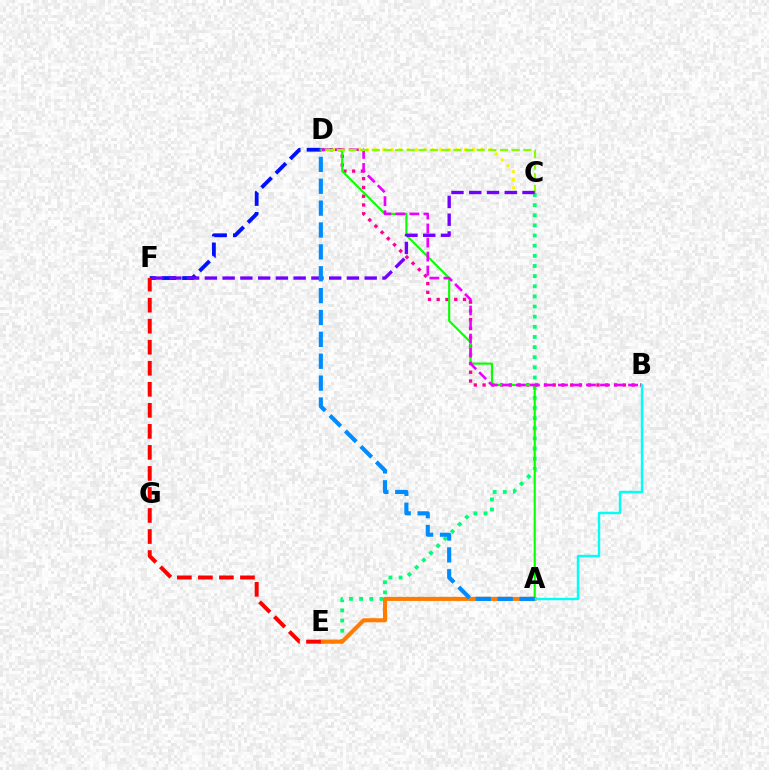{('C', 'E'): [{'color': '#00ff74', 'line_style': 'dotted', 'thickness': 2.76}], ('A', 'E'): [{'color': '#ff7c00', 'line_style': 'solid', 'thickness': 2.93}], ('B', 'D'): [{'color': '#ff0094', 'line_style': 'dotted', 'thickness': 2.38}, {'color': '#ee00ff', 'line_style': 'dashed', 'thickness': 1.91}], ('D', 'F'): [{'color': '#0010ff', 'line_style': 'dashed', 'thickness': 2.75}], ('A', 'D'): [{'color': '#08ff00', 'line_style': 'solid', 'thickness': 1.53}, {'color': '#008cff', 'line_style': 'dashed', 'thickness': 2.97}], ('C', 'D'): [{'color': '#fcf500', 'line_style': 'dotted', 'thickness': 2.22}, {'color': '#84ff00', 'line_style': 'dashed', 'thickness': 1.58}], ('A', 'B'): [{'color': '#00fff6', 'line_style': 'solid', 'thickness': 1.74}], ('E', 'F'): [{'color': '#ff0000', 'line_style': 'dashed', 'thickness': 2.86}], ('C', 'F'): [{'color': '#7200ff', 'line_style': 'dashed', 'thickness': 2.41}]}